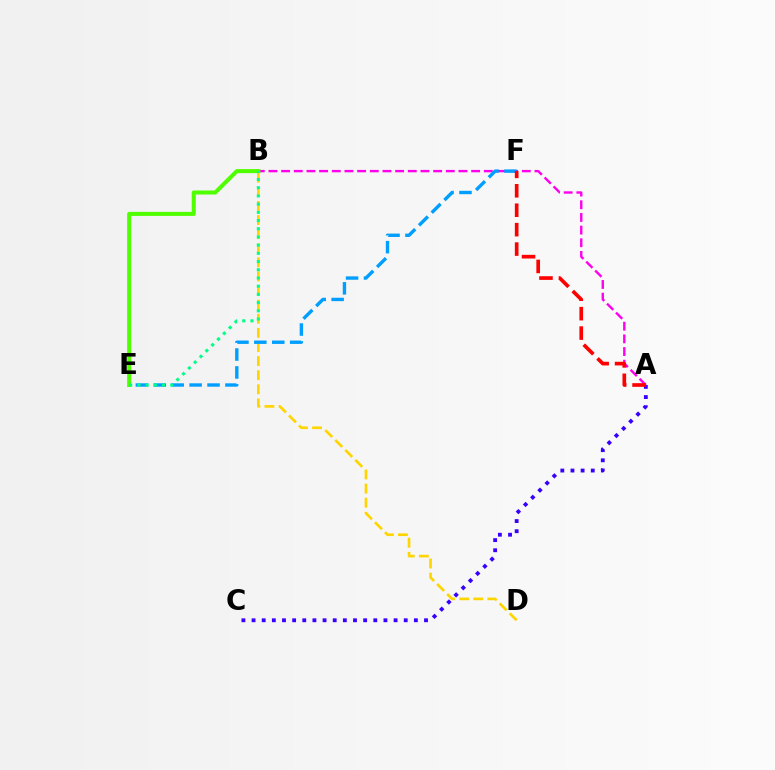{('B', 'D'): [{'color': '#ffd500', 'line_style': 'dashed', 'thickness': 1.92}], ('A', 'B'): [{'color': '#ff00ed', 'line_style': 'dashed', 'thickness': 1.72}], ('E', 'F'): [{'color': '#009eff', 'line_style': 'dashed', 'thickness': 2.43}], ('B', 'E'): [{'color': '#4fff00', 'line_style': 'solid', 'thickness': 2.9}, {'color': '#00ff86', 'line_style': 'dotted', 'thickness': 2.23}], ('A', 'C'): [{'color': '#3700ff', 'line_style': 'dotted', 'thickness': 2.76}], ('A', 'F'): [{'color': '#ff0000', 'line_style': 'dashed', 'thickness': 2.64}]}